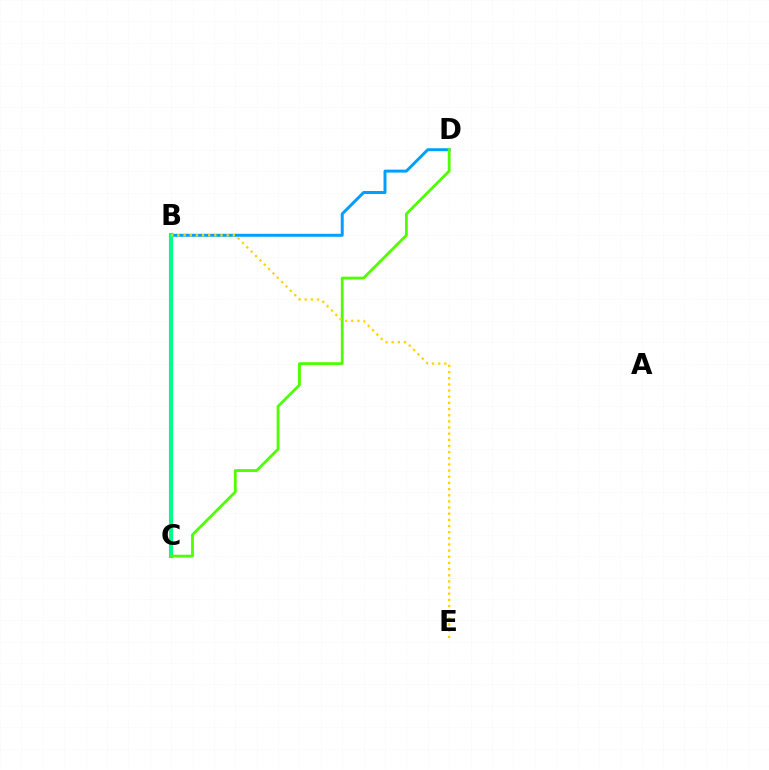{('B', 'C'): [{'color': '#ff0000', 'line_style': 'dotted', 'thickness': 2.08}, {'color': '#ff00ed', 'line_style': 'dashed', 'thickness': 2.65}, {'color': '#3700ff', 'line_style': 'solid', 'thickness': 2.91}, {'color': '#00ff86', 'line_style': 'solid', 'thickness': 2.92}], ('B', 'D'): [{'color': '#009eff', 'line_style': 'solid', 'thickness': 2.14}], ('C', 'D'): [{'color': '#4fff00', 'line_style': 'solid', 'thickness': 2.02}], ('B', 'E'): [{'color': '#ffd500', 'line_style': 'dotted', 'thickness': 1.67}]}